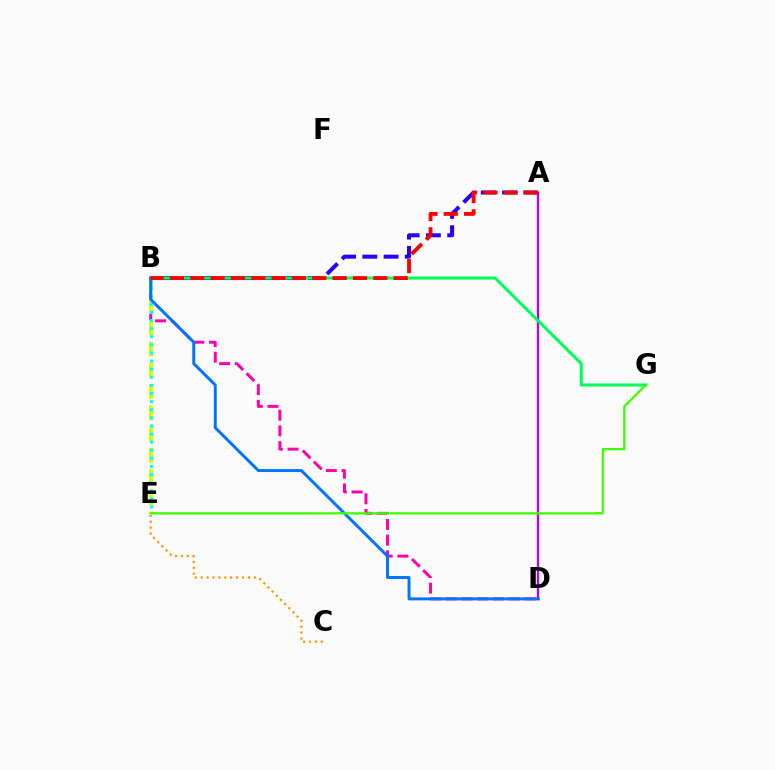{('B', 'D'): [{'color': '#ff00ac', 'line_style': 'dashed', 'thickness': 2.13}, {'color': '#0074ff', 'line_style': 'solid', 'thickness': 2.12}], ('B', 'E'): [{'color': '#d1ff00', 'line_style': 'dashed', 'thickness': 2.89}, {'color': '#00fff6', 'line_style': 'dotted', 'thickness': 2.2}], ('A', 'D'): [{'color': '#b900ff', 'line_style': 'solid', 'thickness': 1.66}], ('A', 'B'): [{'color': '#2500ff', 'line_style': 'dashed', 'thickness': 2.89}, {'color': '#ff0000', 'line_style': 'dashed', 'thickness': 2.76}], ('C', 'E'): [{'color': '#ff9400', 'line_style': 'dotted', 'thickness': 1.6}], ('B', 'G'): [{'color': '#00ff5c', 'line_style': 'solid', 'thickness': 2.2}], ('E', 'G'): [{'color': '#3dff00', 'line_style': 'solid', 'thickness': 1.63}]}